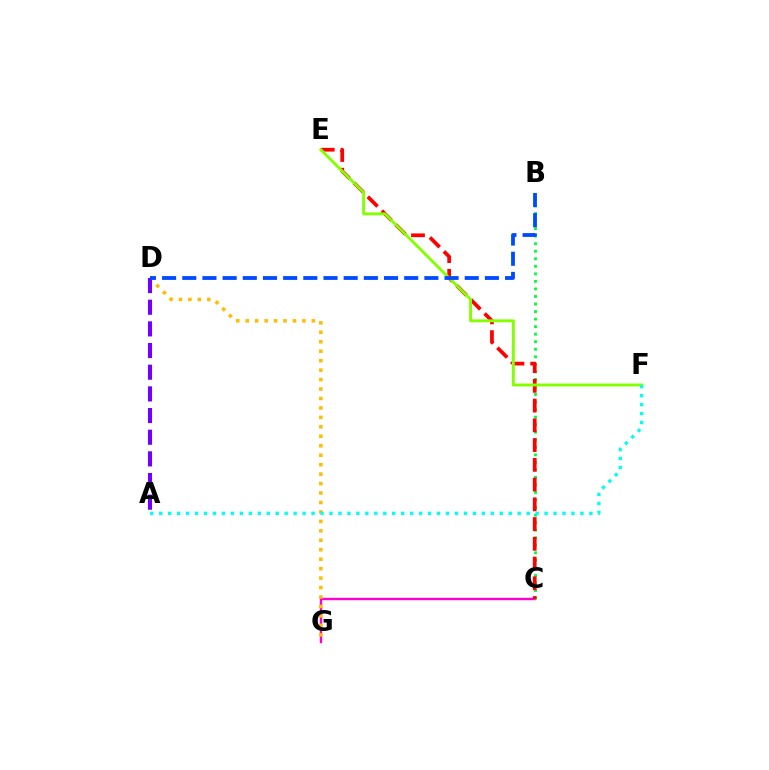{('C', 'G'): [{'color': '#ff00cf', 'line_style': 'solid', 'thickness': 1.72}], ('B', 'C'): [{'color': '#00ff39', 'line_style': 'dotted', 'thickness': 2.05}], ('D', 'G'): [{'color': '#ffbd00', 'line_style': 'dotted', 'thickness': 2.57}], ('C', 'E'): [{'color': '#ff0000', 'line_style': 'dashed', 'thickness': 2.68}], ('E', 'F'): [{'color': '#84ff00', 'line_style': 'solid', 'thickness': 2.09}], ('A', 'F'): [{'color': '#00fff6', 'line_style': 'dotted', 'thickness': 2.43}], ('A', 'D'): [{'color': '#7200ff', 'line_style': 'dashed', 'thickness': 2.94}], ('B', 'D'): [{'color': '#004bff', 'line_style': 'dashed', 'thickness': 2.74}]}